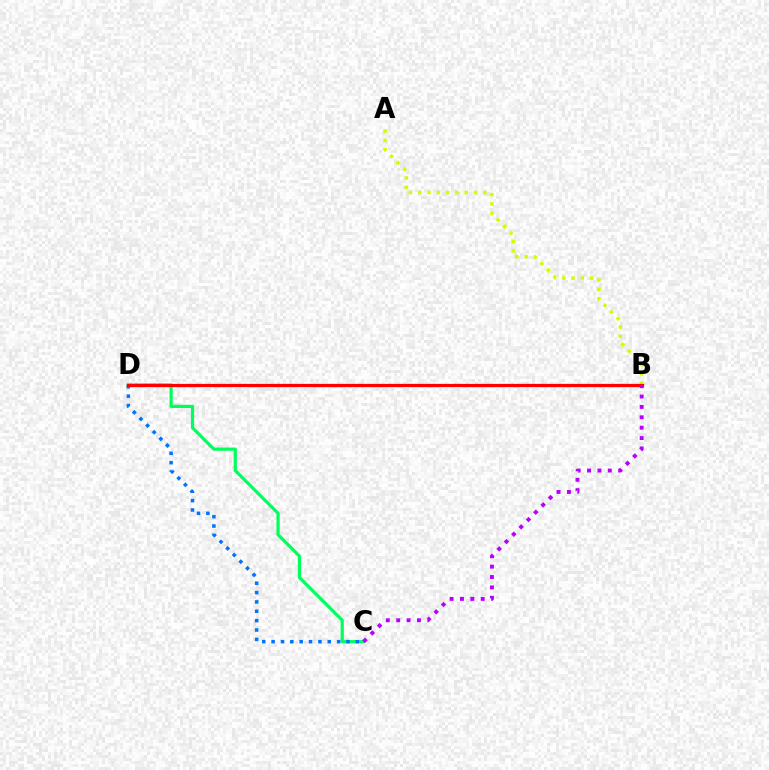{('C', 'D'): [{'color': '#00ff5c', 'line_style': 'solid', 'thickness': 2.31}, {'color': '#0074ff', 'line_style': 'dotted', 'thickness': 2.54}], ('A', 'B'): [{'color': '#d1ff00', 'line_style': 'dotted', 'thickness': 2.53}], ('B', 'D'): [{'color': '#ff0000', 'line_style': 'solid', 'thickness': 2.35}], ('B', 'C'): [{'color': '#b900ff', 'line_style': 'dotted', 'thickness': 2.82}]}